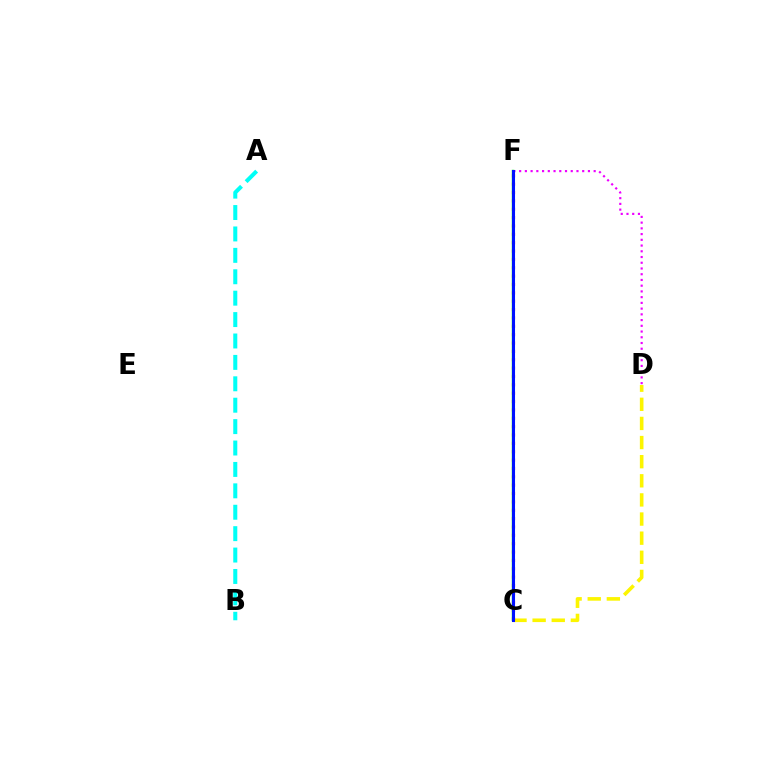{('C', 'D'): [{'color': '#fcf500', 'line_style': 'dashed', 'thickness': 2.6}], ('C', 'F'): [{'color': '#08ff00', 'line_style': 'solid', 'thickness': 1.72}, {'color': '#ff0000', 'line_style': 'dotted', 'thickness': 2.27}, {'color': '#0010ff', 'line_style': 'solid', 'thickness': 2.2}], ('A', 'B'): [{'color': '#00fff6', 'line_style': 'dashed', 'thickness': 2.91}], ('D', 'F'): [{'color': '#ee00ff', 'line_style': 'dotted', 'thickness': 1.56}]}